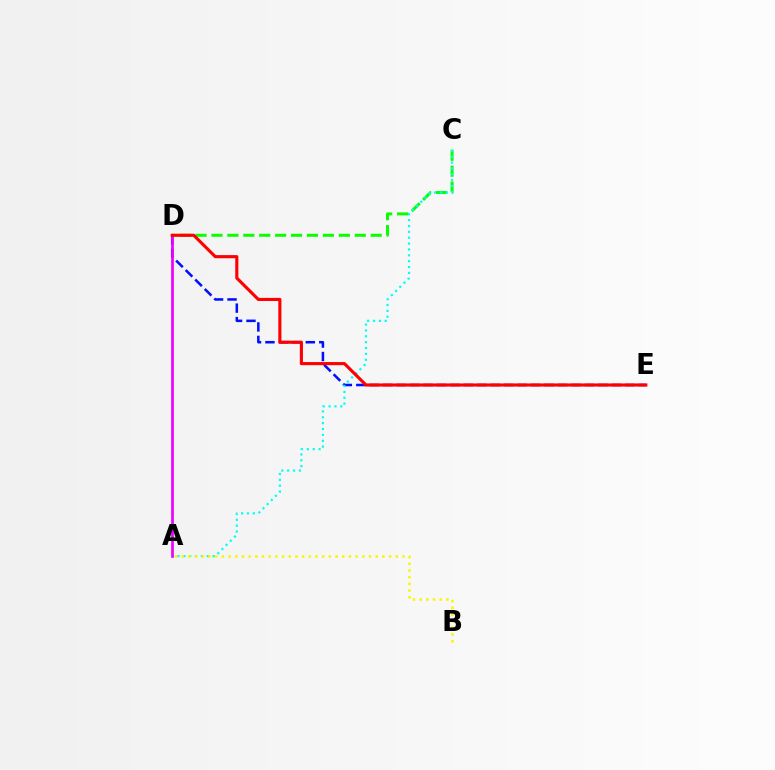{('C', 'D'): [{'color': '#08ff00', 'line_style': 'dashed', 'thickness': 2.16}], ('D', 'E'): [{'color': '#0010ff', 'line_style': 'dashed', 'thickness': 1.83}, {'color': '#ff0000', 'line_style': 'solid', 'thickness': 2.25}], ('A', 'C'): [{'color': '#00fff6', 'line_style': 'dotted', 'thickness': 1.59}], ('A', 'B'): [{'color': '#fcf500', 'line_style': 'dotted', 'thickness': 1.82}], ('A', 'D'): [{'color': '#ee00ff', 'line_style': 'solid', 'thickness': 1.93}]}